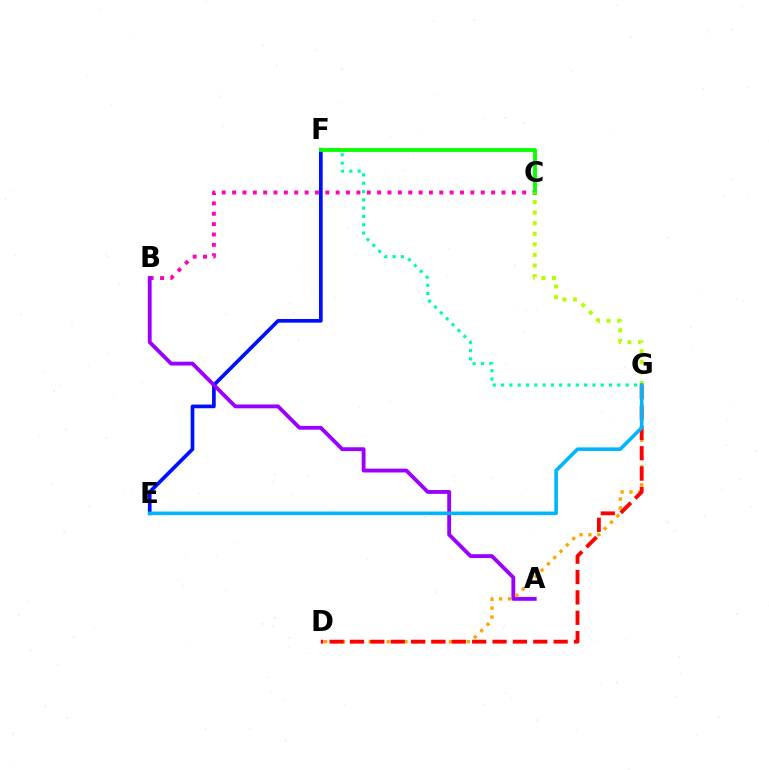{('B', 'C'): [{'color': '#ff00bd', 'line_style': 'dotted', 'thickness': 2.82}], ('E', 'F'): [{'color': '#0010ff', 'line_style': 'solid', 'thickness': 2.66}], ('A', 'B'): [{'color': '#9b00ff', 'line_style': 'solid', 'thickness': 2.76}], ('D', 'G'): [{'color': '#ffa500', 'line_style': 'dotted', 'thickness': 2.42}, {'color': '#ff0000', 'line_style': 'dashed', 'thickness': 2.77}], ('F', 'G'): [{'color': '#00ff9d', 'line_style': 'dotted', 'thickness': 2.26}], ('C', 'F'): [{'color': '#08ff00', 'line_style': 'solid', 'thickness': 2.78}], ('C', 'G'): [{'color': '#b3ff00', 'line_style': 'dotted', 'thickness': 2.88}], ('E', 'G'): [{'color': '#00b5ff', 'line_style': 'solid', 'thickness': 2.59}]}